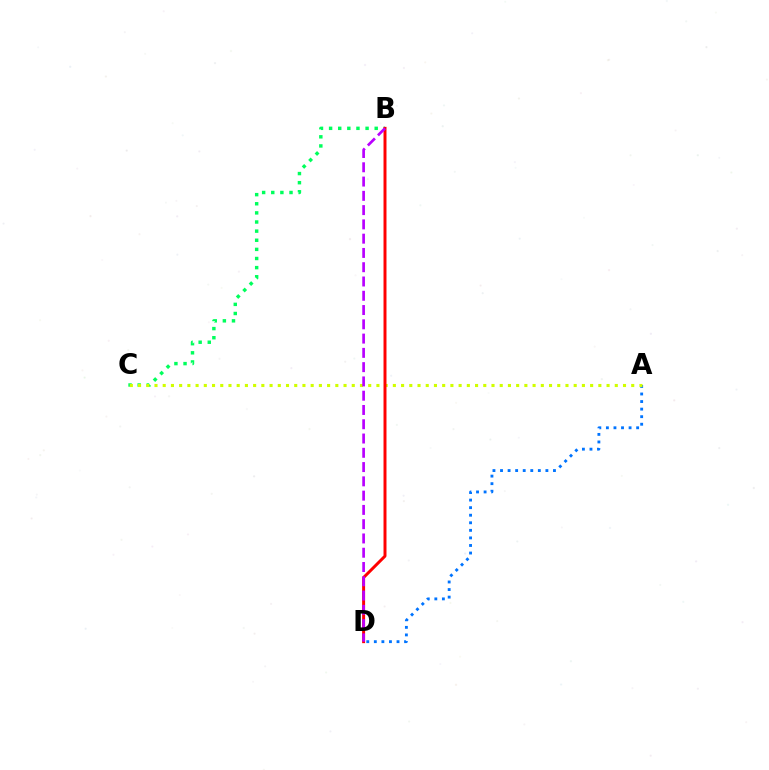{('B', 'C'): [{'color': '#00ff5c', 'line_style': 'dotted', 'thickness': 2.48}], ('A', 'D'): [{'color': '#0074ff', 'line_style': 'dotted', 'thickness': 2.05}], ('A', 'C'): [{'color': '#d1ff00', 'line_style': 'dotted', 'thickness': 2.23}], ('B', 'D'): [{'color': '#ff0000', 'line_style': 'solid', 'thickness': 2.14}, {'color': '#b900ff', 'line_style': 'dashed', 'thickness': 1.94}]}